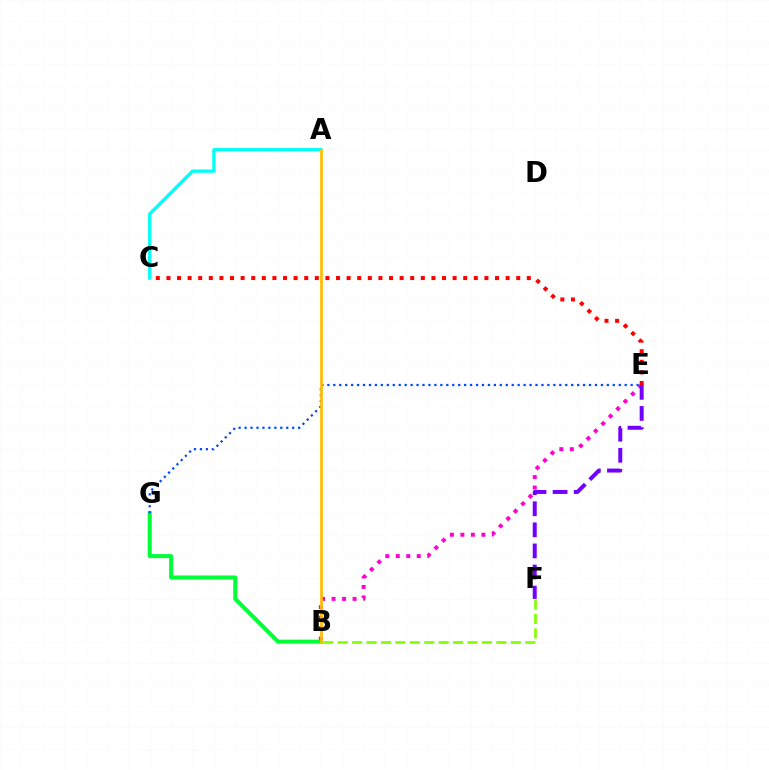{('B', 'E'): [{'color': '#ff00cf', 'line_style': 'dotted', 'thickness': 2.85}], ('B', 'G'): [{'color': '#00ff39', 'line_style': 'solid', 'thickness': 2.92}], ('E', 'F'): [{'color': '#7200ff', 'line_style': 'dashed', 'thickness': 2.86}], ('A', 'C'): [{'color': '#00fff6', 'line_style': 'solid', 'thickness': 2.37}], ('E', 'G'): [{'color': '#004bff', 'line_style': 'dotted', 'thickness': 1.62}], ('C', 'E'): [{'color': '#ff0000', 'line_style': 'dotted', 'thickness': 2.88}], ('A', 'B'): [{'color': '#ffbd00', 'line_style': 'solid', 'thickness': 1.96}], ('B', 'F'): [{'color': '#84ff00', 'line_style': 'dashed', 'thickness': 1.96}]}